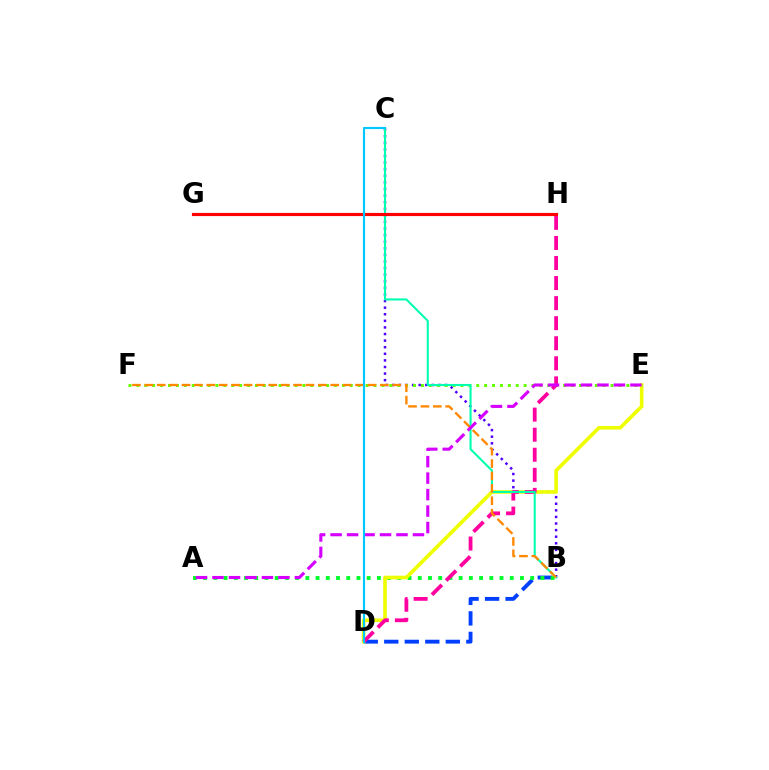{('B', 'D'): [{'color': '#003fff', 'line_style': 'dashed', 'thickness': 2.79}], ('A', 'B'): [{'color': '#00ff27', 'line_style': 'dotted', 'thickness': 2.78}], ('B', 'C'): [{'color': '#4f00ff', 'line_style': 'dotted', 'thickness': 1.79}, {'color': '#00ffaf', 'line_style': 'solid', 'thickness': 1.51}], ('D', 'E'): [{'color': '#eeff00', 'line_style': 'solid', 'thickness': 2.6}], ('E', 'F'): [{'color': '#66ff00', 'line_style': 'dotted', 'thickness': 2.15}], ('D', 'H'): [{'color': '#ff00a0', 'line_style': 'dashed', 'thickness': 2.73}], ('B', 'F'): [{'color': '#ff8800', 'line_style': 'dashed', 'thickness': 1.68}], ('G', 'H'): [{'color': '#ff0000', 'line_style': 'solid', 'thickness': 2.27}], ('A', 'E'): [{'color': '#d600ff', 'line_style': 'dashed', 'thickness': 2.24}], ('C', 'D'): [{'color': '#00c7ff', 'line_style': 'solid', 'thickness': 1.54}]}